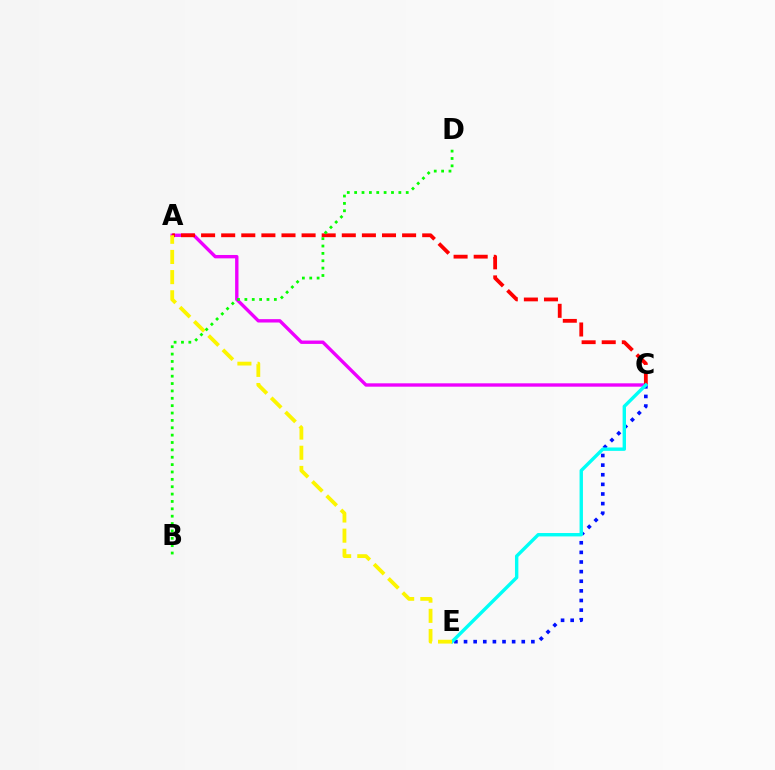{('A', 'C'): [{'color': '#ee00ff', 'line_style': 'solid', 'thickness': 2.43}, {'color': '#ff0000', 'line_style': 'dashed', 'thickness': 2.73}], ('C', 'E'): [{'color': '#0010ff', 'line_style': 'dotted', 'thickness': 2.61}, {'color': '#00fff6', 'line_style': 'solid', 'thickness': 2.44}], ('A', 'E'): [{'color': '#fcf500', 'line_style': 'dashed', 'thickness': 2.74}], ('B', 'D'): [{'color': '#08ff00', 'line_style': 'dotted', 'thickness': 2.0}]}